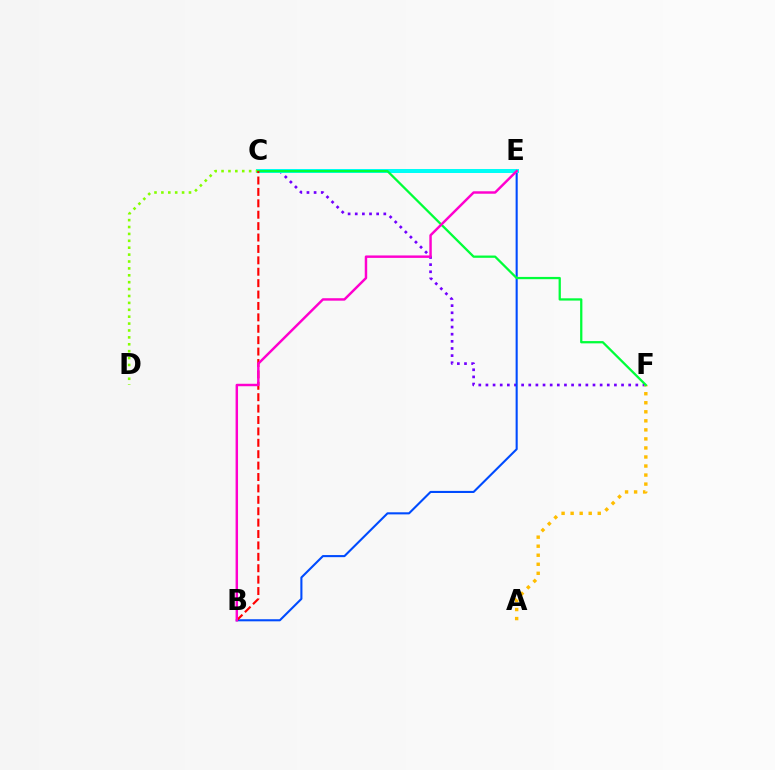{('C', 'F'): [{'color': '#7200ff', 'line_style': 'dotted', 'thickness': 1.94}, {'color': '#00ff39', 'line_style': 'solid', 'thickness': 1.64}], ('B', 'E'): [{'color': '#004bff', 'line_style': 'solid', 'thickness': 1.51}, {'color': '#ff00cf', 'line_style': 'solid', 'thickness': 1.76}], ('A', 'F'): [{'color': '#ffbd00', 'line_style': 'dotted', 'thickness': 2.46}], ('C', 'E'): [{'color': '#00fff6', 'line_style': 'solid', 'thickness': 2.87}], ('C', 'D'): [{'color': '#84ff00', 'line_style': 'dotted', 'thickness': 1.87}], ('B', 'C'): [{'color': '#ff0000', 'line_style': 'dashed', 'thickness': 1.55}]}